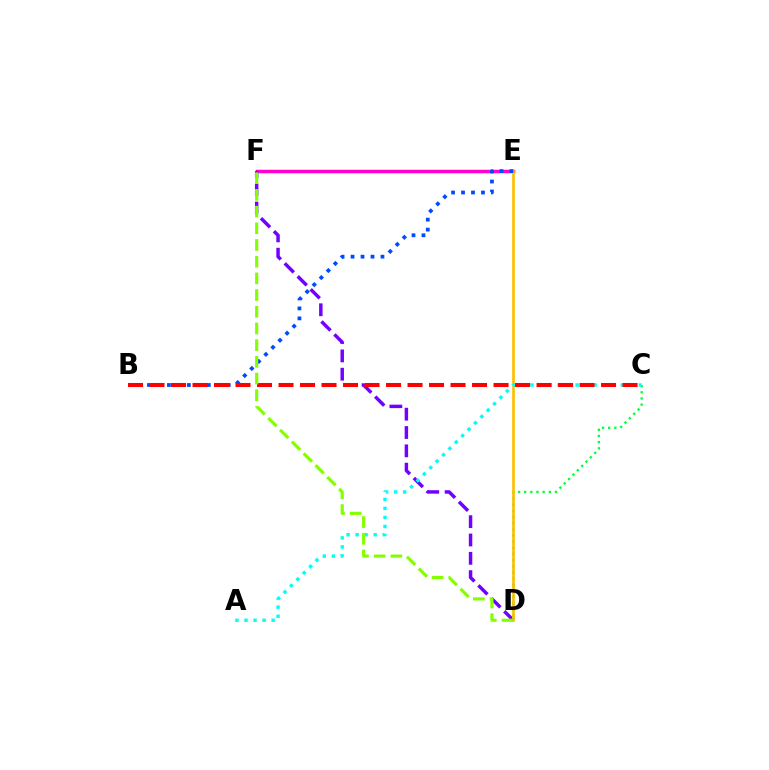{('E', 'F'): [{'color': '#ff00cf', 'line_style': 'solid', 'thickness': 2.51}], ('D', 'F'): [{'color': '#7200ff', 'line_style': 'dashed', 'thickness': 2.49}, {'color': '#84ff00', 'line_style': 'dashed', 'thickness': 2.27}], ('C', 'D'): [{'color': '#00ff39', 'line_style': 'dotted', 'thickness': 1.67}], ('D', 'E'): [{'color': '#ffbd00', 'line_style': 'solid', 'thickness': 1.91}], ('A', 'C'): [{'color': '#00fff6', 'line_style': 'dotted', 'thickness': 2.45}], ('B', 'E'): [{'color': '#004bff', 'line_style': 'dotted', 'thickness': 2.71}], ('B', 'C'): [{'color': '#ff0000', 'line_style': 'dashed', 'thickness': 2.92}]}